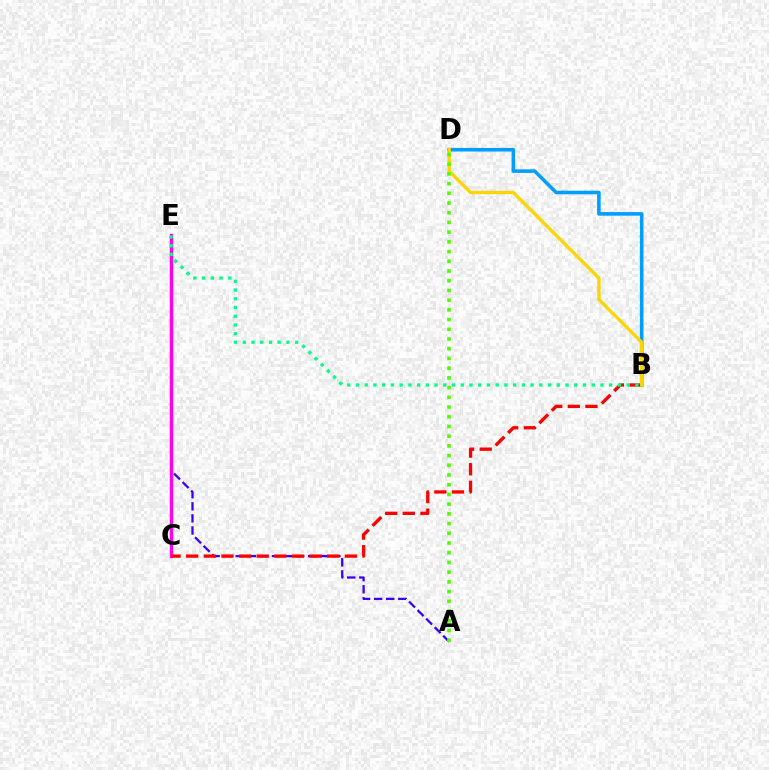{('A', 'E'): [{'color': '#3700ff', 'line_style': 'dashed', 'thickness': 1.64}], ('C', 'E'): [{'color': '#ff00ed', 'line_style': 'solid', 'thickness': 2.46}], ('B', 'C'): [{'color': '#ff0000', 'line_style': 'dashed', 'thickness': 2.4}], ('B', 'D'): [{'color': '#009eff', 'line_style': 'solid', 'thickness': 2.58}, {'color': '#ffd500', 'line_style': 'solid', 'thickness': 2.39}], ('A', 'D'): [{'color': '#4fff00', 'line_style': 'dotted', 'thickness': 2.64}], ('B', 'E'): [{'color': '#00ff86', 'line_style': 'dotted', 'thickness': 2.37}]}